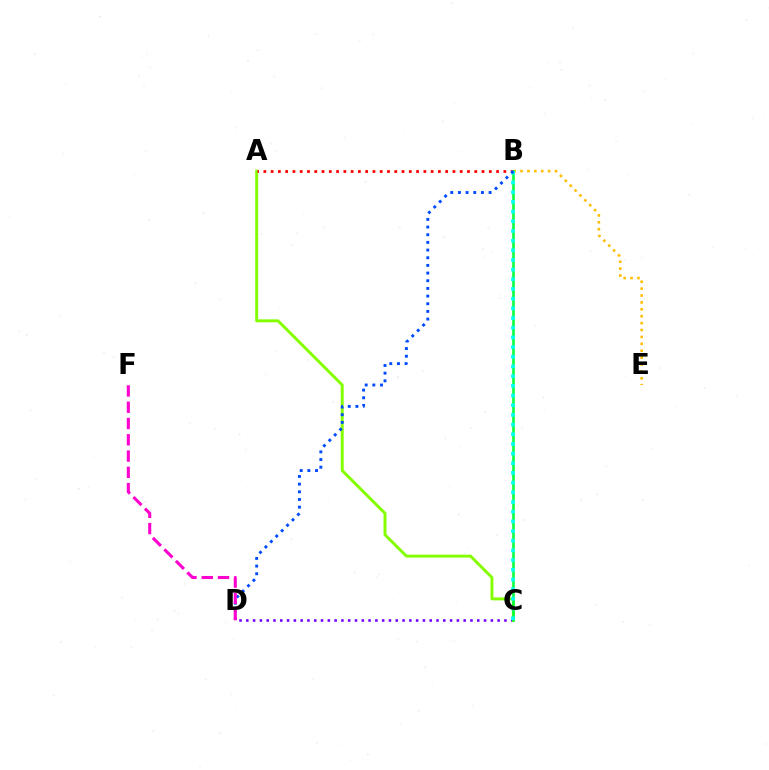{('B', 'E'): [{'color': '#ffbd00', 'line_style': 'dotted', 'thickness': 1.87}], ('C', 'D'): [{'color': '#7200ff', 'line_style': 'dotted', 'thickness': 1.85}], ('A', 'C'): [{'color': '#84ff00', 'line_style': 'solid', 'thickness': 2.13}], ('A', 'B'): [{'color': '#ff0000', 'line_style': 'dotted', 'thickness': 1.98}], ('B', 'C'): [{'color': '#00ff39', 'line_style': 'solid', 'thickness': 1.82}, {'color': '#00fff6', 'line_style': 'dotted', 'thickness': 2.63}], ('B', 'D'): [{'color': '#004bff', 'line_style': 'dotted', 'thickness': 2.08}], ('D', 'F'): [{'color': '#ff00cf', 'line_style': 'dashed', 'thickness': 2.21}]}